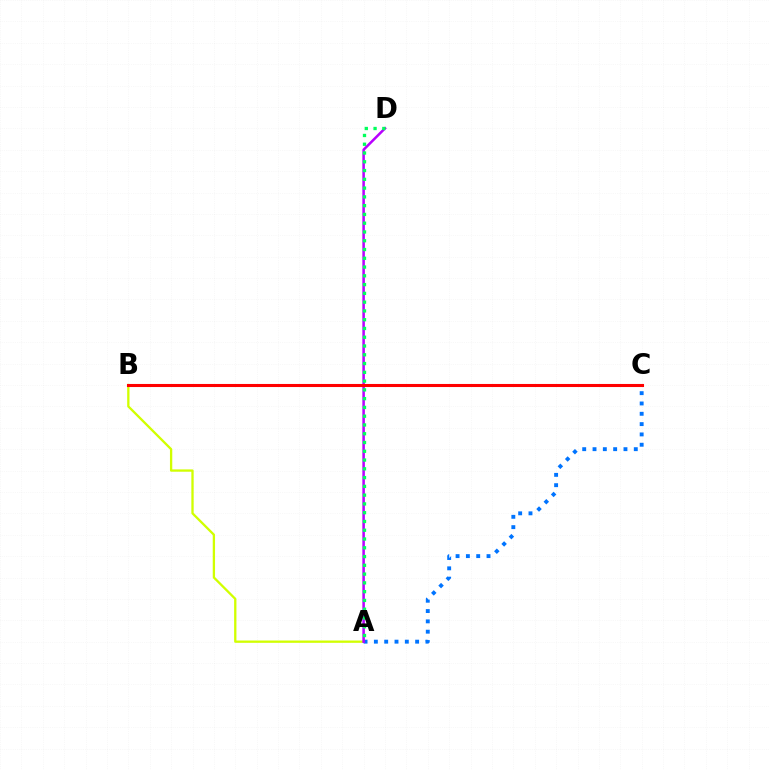{('A', 'B'): [{'color': '#d1ff00', 'line_style': 'solid', 'thickness': 1.66}], ('A', 'C'): [{'color': '#0074ff', 'line_style': 'dotted', 'thickness': 2.8}], ('A', 'D'): [{'color': '#b900ff', 'line_style': 'solid', 'thickness': 1.82}, {'color': '#00ff5c', 'line_style': 'dotted', 'thickness': 2.38}], ('B', 'C'): [{'color': '#ff0000', 'line_style': 'solid', 'thickness': 2.21}]}